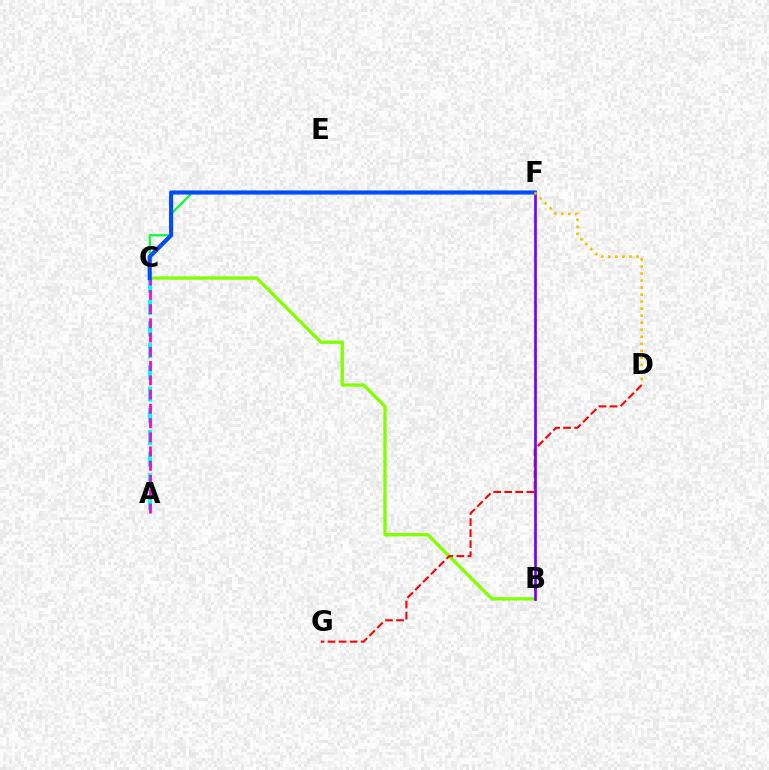{('A', 'C'): [{'color': '#00fff6', 'line_style': 'dashed', 'thickness': 2.95}, {'color': '#ff00cf', 'line_style': 'dashed', 'thickness': 1.94}], ('C', 'F'): [{'color': '#00ff39', 'line_style': 'solid', 'thickness': 1.6}, {'color': '#004bff', 'line_style': 'solid', 'thickness': 2.97}], ('B', 'C'): [{'color': '#84ff00', 'line_style': 'solid', 'thickness': 2.39}], ('D', 'G'): [{'color': '#ff0000', 'line_style': 'dashed', 'thickness': 1.5}], ('B', 'F'): [{'color': '#7200ff', 'line_style': 'solid', 'thickness': 1.94}], ('D', 'F'): [{'color': '#ffbd00', 'line_style': 'dotted', 'thickness': 1.91}]}